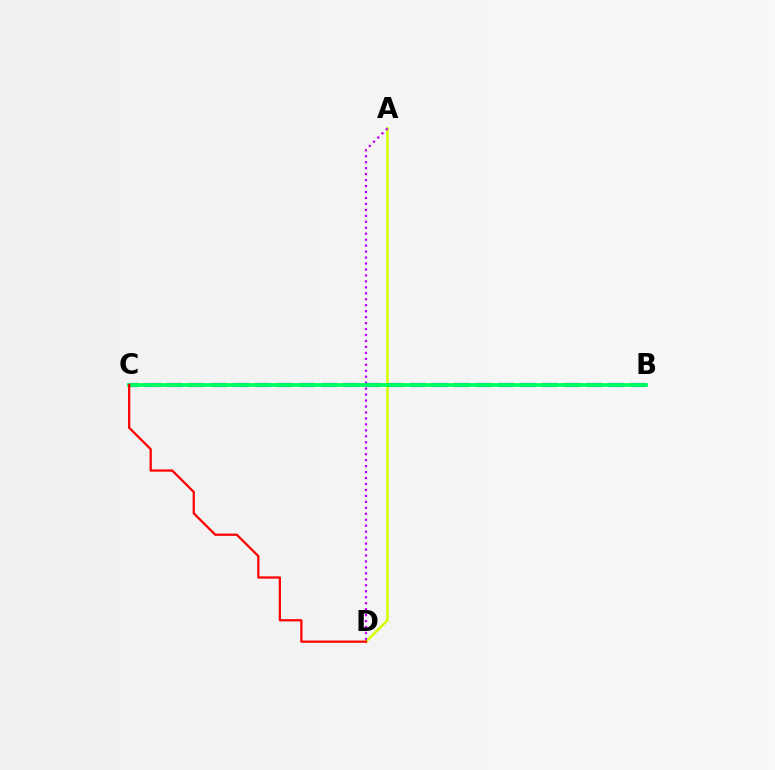{('A', 'D'): [{'color': '#d1ff00', 'line_style': 'solid', 'thickness': 1.82}, {'color': '#b900ff', 'line_style': 'dotted', 'thickness': 1.62}], ('B', 'C'): [{'color': '#0074ff', 'line_style': 'dashed', 'thickness': 3.0}, {'color': '#00ff5c', 'line_style': 'solid', 'thickness': 2.72}], ('C', 'D'): [{'color': '#ff0000', 'line_style': 'solid', 'thickness': 1.62}]}